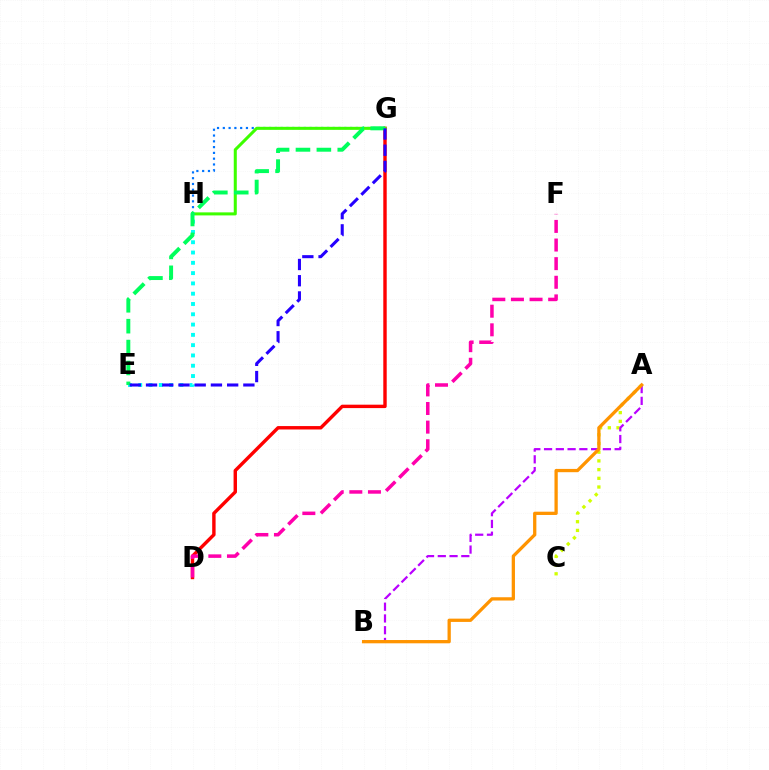{('A', 'C'): [{'color': '#d1ff00', 'line_style': 'dotted', 'thickness': 2.37}], ('G', 'H'): [{'color': '#0074ff', 'line_style': 'dotted', 'thickness': 1.57}, {'color': '#3dff00', 'line_style': 'solid', 'thickness': 2.19}], ('D', 'G'): [{'color': '#ff0000', 'line_style': 'solid', 'thickness': 2.46}], ('E', 'H'): [{'color': '#00fff6', 'line_style': 'dotted', 'thickness': 2.8}], ('D', 'F'): [{'color': '#ff00ac', 'line_style': 'dashed', 'thickness': 2.53}], ('A', 'B'): [{'color': '#b900ff', 'line_style': 'dashed', 'thickness': 1.6}, {'color': '#ff9400', 'line_style': 'solid', 'thickness': 2.36}], ('E', 'G'): [{'color': '#00ff5c', 'line_style': 'dashed', 'thickness': 2.84}, {'color': '#2500ff', 'line_style': 'dashed', 'thickness': 2.2}]}